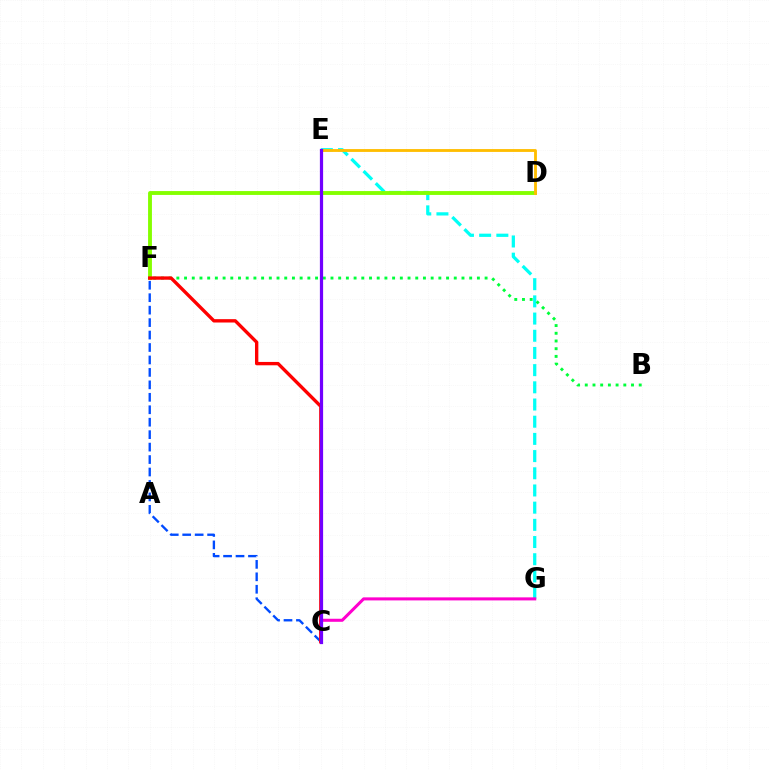{('E', 'G'): [{'color': '#00fff6', 'line_style': 'dashed', 'thickness': 2.34}], ('D', 'F'): [{'color': '#84ff00', 'line_style': 'solid', 'thickness': 2.79}], ('B', 'F'): [{'color': '#00ff39', 'line_style': 'dotted', 'thickness': 2.09}], ('C', 'F'): [{'color': '#004bff', 'line_style': 'dashed', 'thickness': 1.69}, {'color': '#ff0000', 'line_style': 'solid', 'thickness': 2.42}], ('D', 'E'): [{'color': '#ffbd00', 'line_style': 'solid', 'thickness': 2.04}], ('C', 'G'): [{'color': '#ff00cf', 'line_style': 'solid', 'thickness': 2.19}], ('C', 'E'): [{'color': '#7200ff', 'line_style': 'solid', 'thickness': 2.32}]}